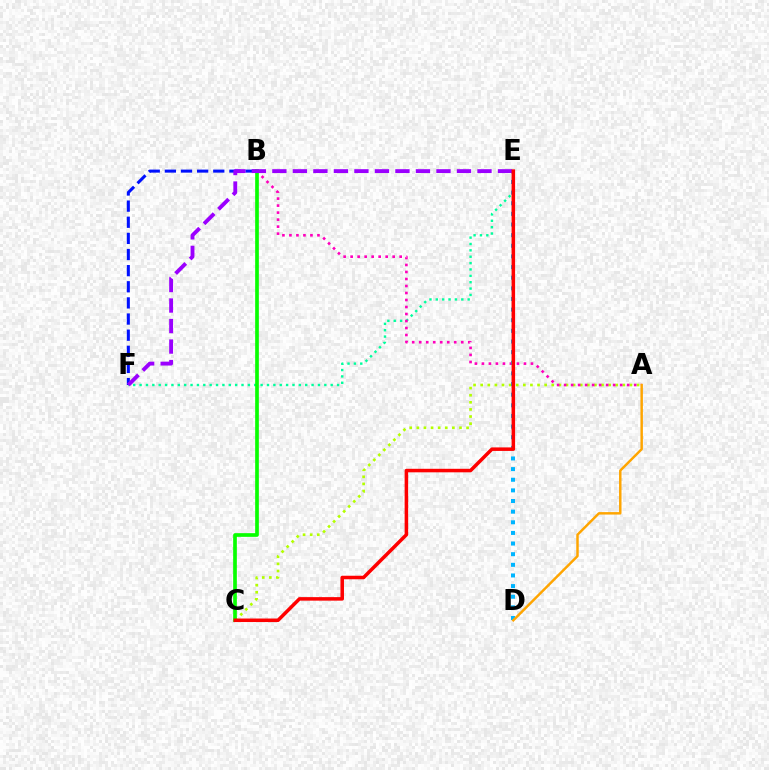{('E', 'F'): [{'color': '#00ff9d', 'line_style': 'dotted', 'thickness': 1.73}, {'color': '#9b00ff', 'line_style': 'dashed', 'thickness': 2.79}], ('A', 'C'): [{'color': '#b3ff00', 'line_style': 'dotted', 'thickness': 1.93}], ('B', 'F'): [{'color': '#0010ff', 'line_style': 'dashed', 'thickness': 2.19}], ('A', 'B'): [{'color': '#ff00bd', 'line_style': 'dotted', 'thickness': 1.9}], ('D', 'E'): [{'color': '#00b5ff', 'line_style': 'dotted', 'thickness': 2.89}], ('A', 'D'): [{'color': '#ffa500', 'line_style': 'solid', 'thickness': 1.77}], ('B', 'C'): [{'color': '#08ff00', 'line_style': 'solid', 'thickness': 2.65}], ('C', 'E'): [{'color': '#ff0000', 'line_style': 'solid', 'thickness': 2.53}]}